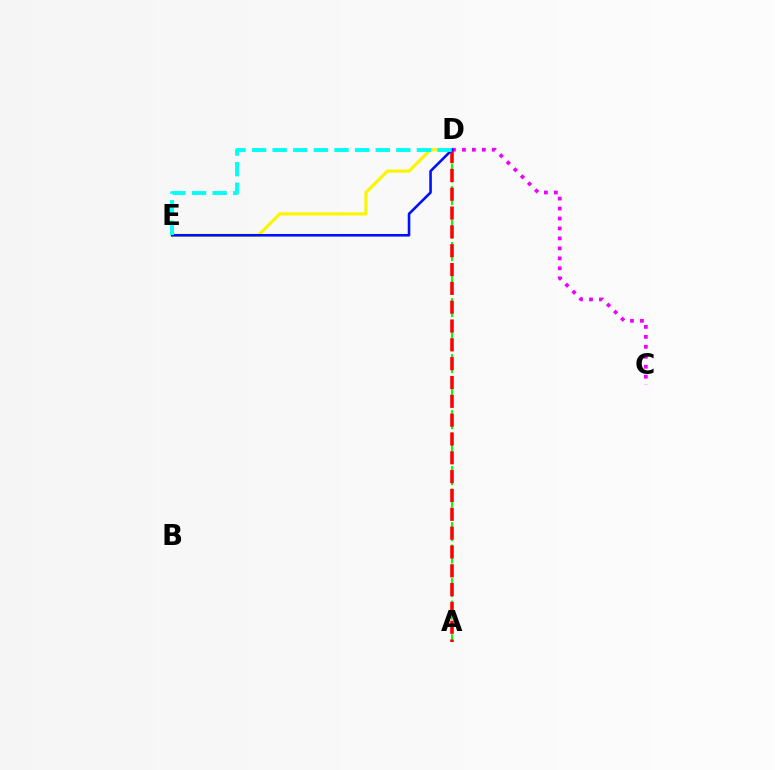{('A', 'D'): [{'color': '#08ff00', 'line_style': 'dashed', 'thickness': 1.52}, {'color': '#ff0000', 'line_style': 'dashed', 'thickness': 2.56}], ('D', 'E'): [{'color': '#fcf500', 'line_style': 'solid', 'thickness': 2.28}, {'color': '#0010ff', 'line_style': 'solid', 'thickness': 1.87}, {'color': '#00fff6', 'line_style': 'dashed', 'thickness': 2.8}], ('C', 'D'): [{'color': '#ee00ff', 'line_style': 'dotted', 'thickness': 2.71}]}